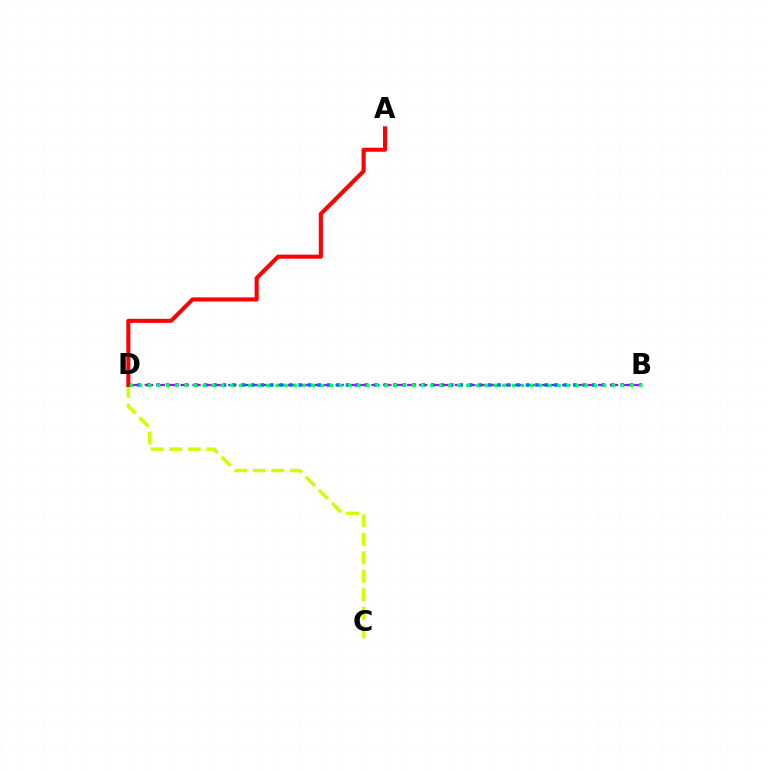{('C', 'D'): [{'color': '#d1ff00', 'line_style': 'dashed', 'thickness': 2.51}], ('B', 'D'): [{'color': '#b900ff', 'line_style': 'dashed', 'thickness': 1.62}, {'color': '#0074ff', 'line_style': 'dotted', 'thickness': 2.57}, {'color': '#00ff5c', 'line_style': 'dotted', 'thickness': 2.47}], ('A', 'D'): [{'color': '#ff0000', 'line_style': 'solid', 'thickness': 2.93}]}